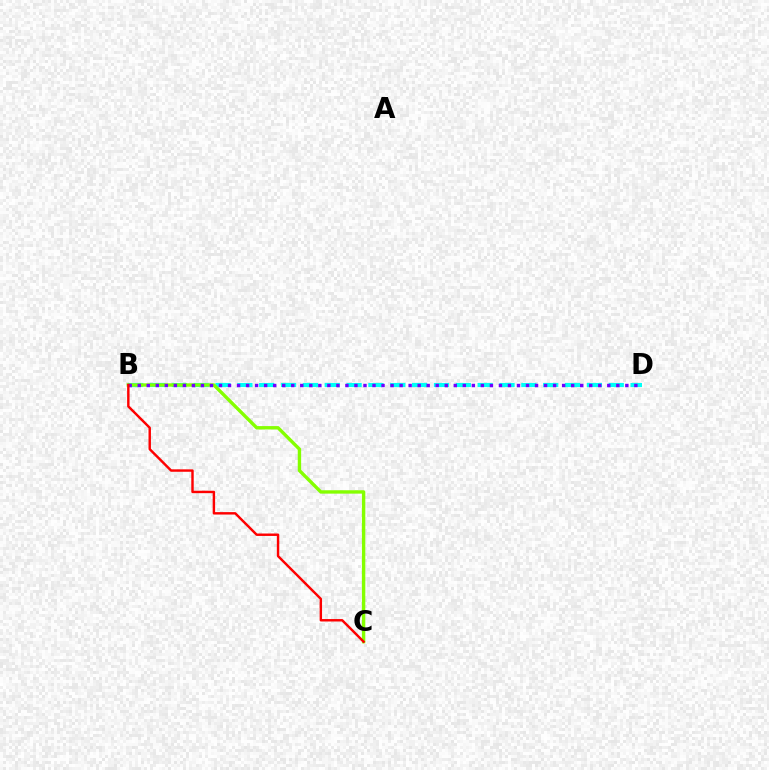{('B', 'D'): [{'color': '#00fff6', 'line_style': 'dashed', 'thickness': 2.97}, {'color': '#7200ff', 'line_style': 'dotted', 'thickness': 2.45}], ('B', 'C'): [{'color': '#84ff00', 'line_style': 'solid', 'thickness': 2.44}, {'color': '#ff0000', 'line_style': 'solid', 'thickness': 1.75}]}